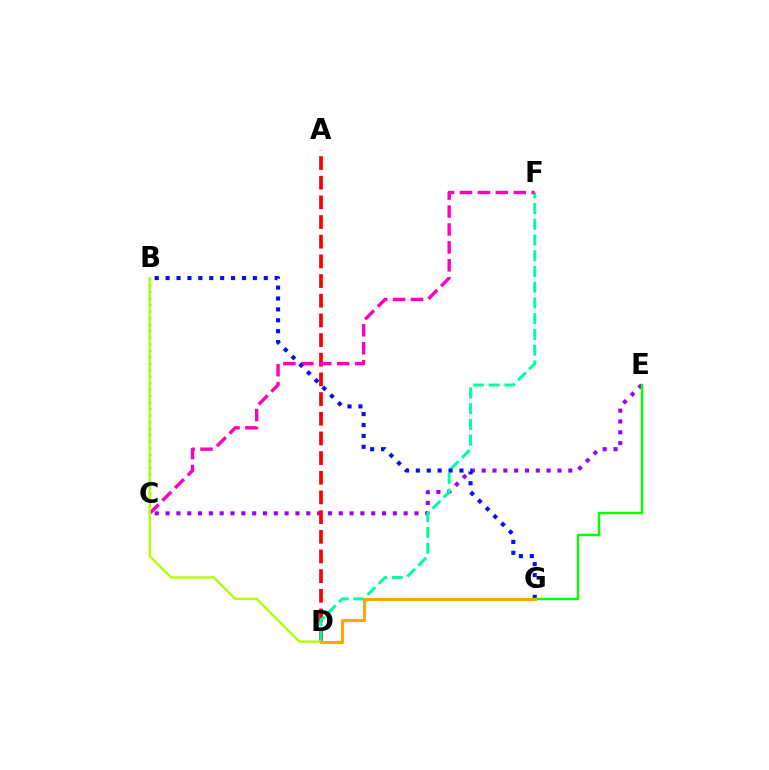{('C', 'E'): [{'color': '#9b00ff', 'line_style': 'dotted', 'thickness': 2.94}], ('A', 'D'): [{'color': '#ff0000', 'line_style': 'dashed', 'thickness': 2.67}], ('D', 'F'): [{'color': '#00ff9d', 'line_style': 'dashed', 'thickness': 2.14}], ('C', 'F'): [{'color': '#ff00bd', 'line_style': 'dashed', 'thickness': 2.43}], ('B', 'G'): [{'color': '#0010ff', 'line_style': 'dotted', 'thickness': 2.96}], ('E', 'G'): [{'color': '#08ff00', 'line_style': 'solid', 'thickness': 1.76}], ('B', 'C'): [{'color': '#00b5ff', 'line_style': 'dotted', 'thickness': 1.77}], ('B', 'D'): [{'color': '#b3ff00', 'line_style': 'solid', 'thickness': 1.69}], ('D', 'G'): [{'color': '#ffa500', 'line_style': 'solid', 'thickness': 2.25}]}